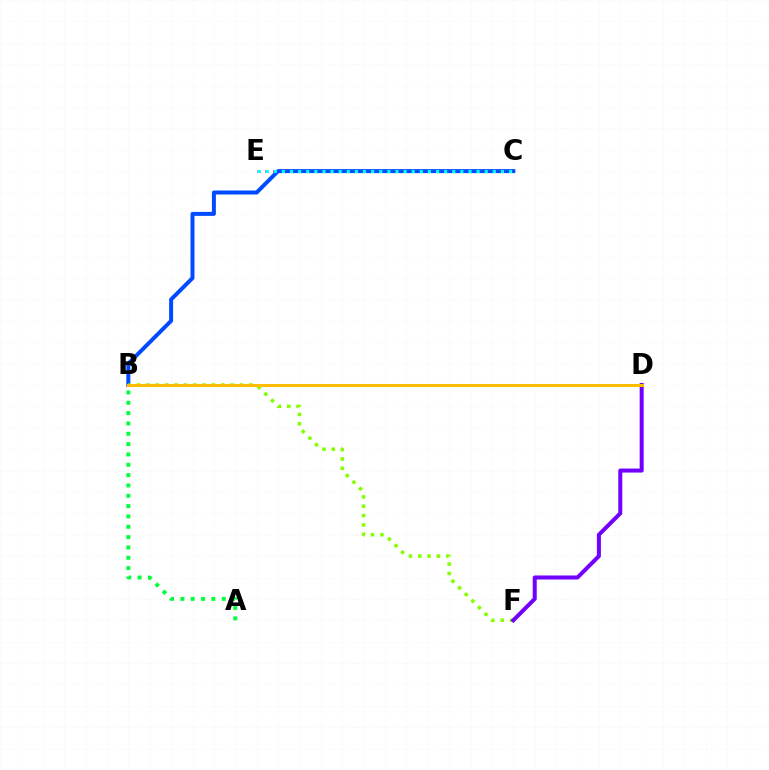{('C', 'E'): [{'color': '#ff00cf', 'line_style': 'dotted', 'thickness': 2.13}, {'color': '#00fff6', 'line_style': 'dotted', 'thickness': 2.2}], ('B', 'D'): [{'color': '#ff0000', 'line_style': 'dashed', 'thickness': 1.89}, {'color': '#ffbd00', 'line_style': 'solid', 'thickness': 2.18}], ('B', 'C'): [{'color': '#004bff', 'line_style': 'solid', 'thickness': 2.87}], ('A', 'B'): [{'color': '#00ff39', 'line_style': 'dotted', 'thickness': 2.81}], ('B', 'F'): [{'color': '#84ff00', 'line_style': 'dotted', 'thickness': 2.54}], ('D', 'F'): [{'color': '#7200ff', 'line_style': 'solid', 'thickness': 2.89}]}